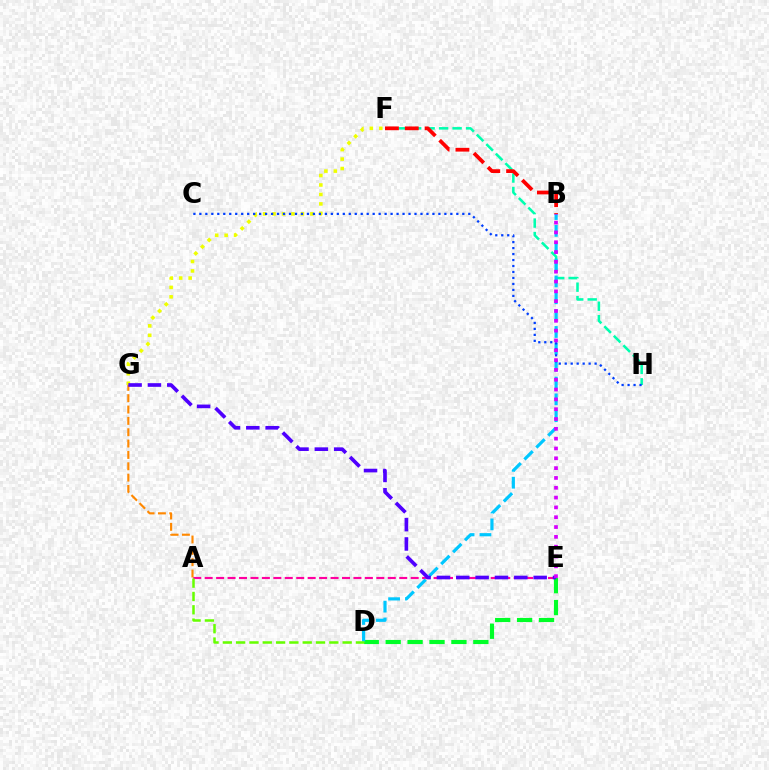{('D', 'E'): [{'color': '#00ff27', 'line_style': 'dashed', 'thickness': 2.98}], ('F', 'H'): [{'color': '#00ffaf', 'line_style': 'dashed', 'thickness': 1.83}], ('F', 'G'): [{'color': '#eeff00', 'line_style': 'dotted', 'thickness': 2.57}], ('A', 'E'): [{'color': '#ff00a0', 'line_style': 'dashed', 'thickness': 1.55}], ('A', 'G'): [{'color': '#ff8800', 'line_style': 'dashed', 'thickness': 1.54}], ('B', 'D'): [{'color': '#00c7ff', 'line_style': 'dashed', 'thickness': 2.29}], ('B', 'F'): [{'color': '#ff0000', 'line_style': 'dashed', 'thickness': 2.7}], ('C', 'H'): [{'color': '#003fff', 'line_style': 'dotted', 'thickness': 1.62}], ('A', 'D'): [{'color': '#66ff00', 'line_style': 'dashed', 'thickness': 1.81}], ('E', 'G'): [{'color': '#4f00ff', 'line_style': 'dashed', 'thickness': 2.63}], ('B', 'E'): [{'color': '#d600ff', 'line_style': 'dotted', 'thickness': 2.67}]}